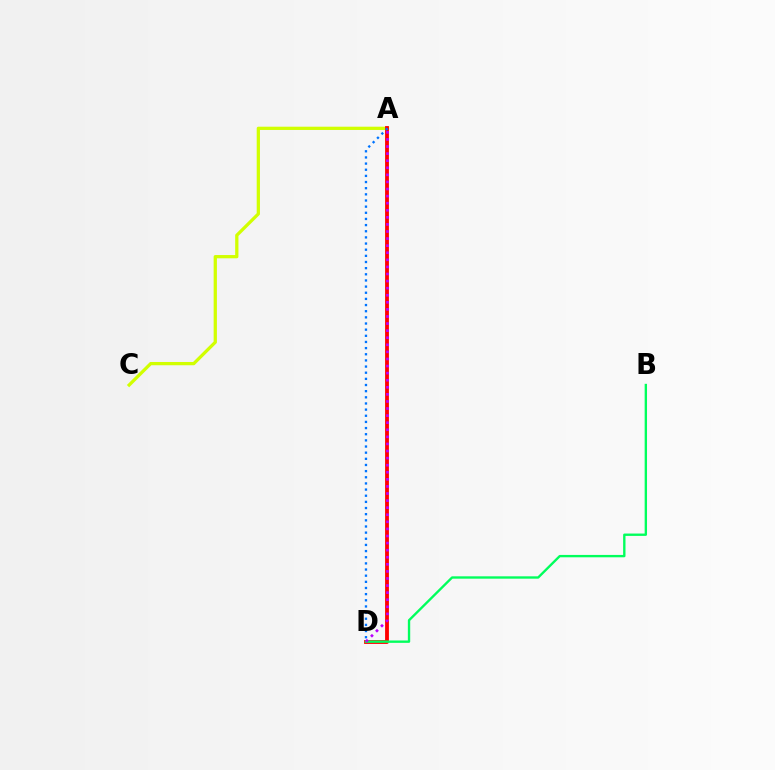{('A', 'C'): [{'color': '#d1ff00', 'line_style': 'solid', 'thickness': 2.35}], ('A', 'D'): [{'color': '#ff0000', 'line_style': 'solid', 'thickness': 2.76}, {'color': '#0074ff', 'line_style': 'dotted', 'thickness': 1.67}, {'color': '#b900ff', 'line_style': 'dotted', 'thickness': 1.92}], ('B', 'D'): [{'color': '#00ff5c', 'line_style': 'solid', 'thickness': 1.7}]}